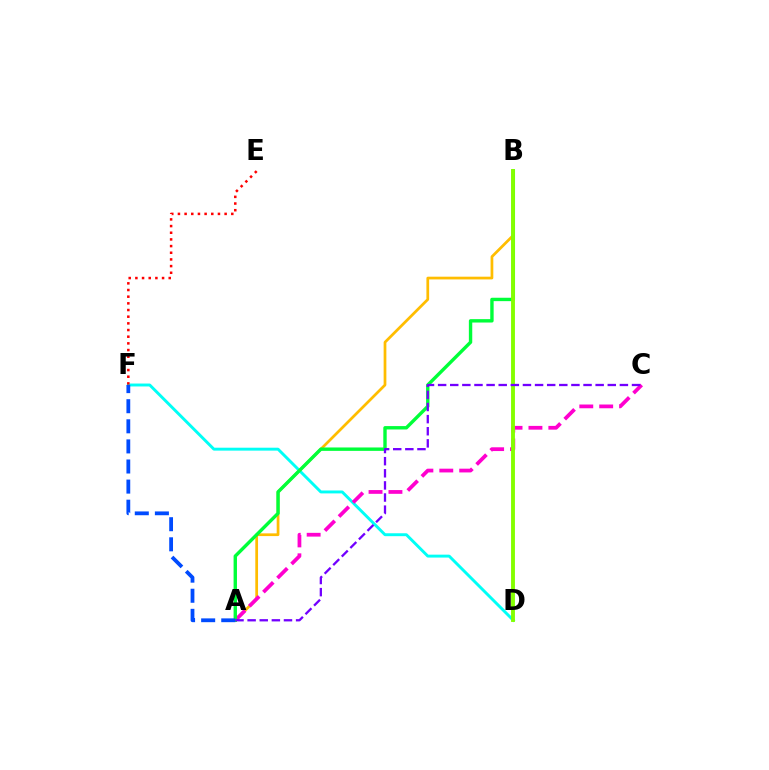{('A', 'B'): [{'color': '#ffbd00', 'line_style': 'solid', 'thickness': 1.97}, {'color': '#00ff39', 'line_style': 'solid', 'thickness': 2.44}], ('D', 'F'): [{'color': '#00fff6', 'line_style': 'solid', 'thickness': 2.1}], ('A', 'C'): [{'color': '#ff00cf', 'line_style': 'dashed', 'thickness': 2.7}, {'color': '#7200ff', 'line_style': 'dashed', 'thickness': 1.65}], ('E', 'F'): [{'color': '#ff0000', 'line_style': 'dotted', 'thickness': 1.81}], ('B', 'D'): [{'color': '#84ff00', 'line_style': 'solid', 'thickness': 2.79}], ('A', 'F'): [{'color': '#004bff', 'line_style': 'dashed', 'thickness': 2.73}]}